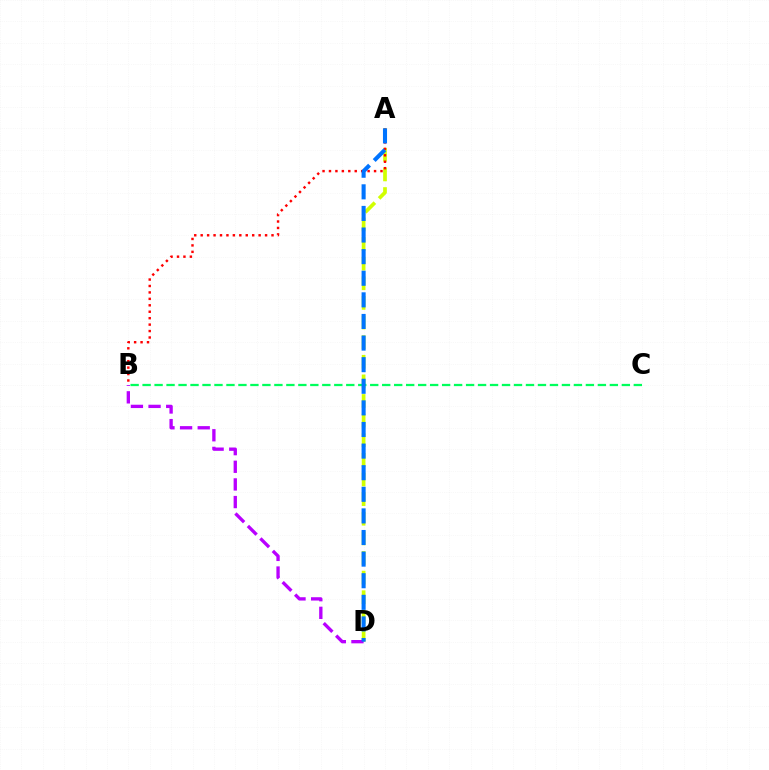{('A', 'D'): [{'color': '#d1ff00', 'line_style': 'dashed', 'thickness': 2.67}, {'color': '#0074ff', 'line_style': 'dashed', 'thickness': 2.94}], ('B', 'C'): [{'color': '#00ff5c', 'line_style': 'dashed', 'thickness': 1.63}], ('B', 'D'): [{'color': '#b900ff', 'line_style': 'dashed', 'thickness': 2.4}], ('A', 'B'): [{'color': '#ff0000', 'line_style': 'dotted', 'thickness': 1.75}]}